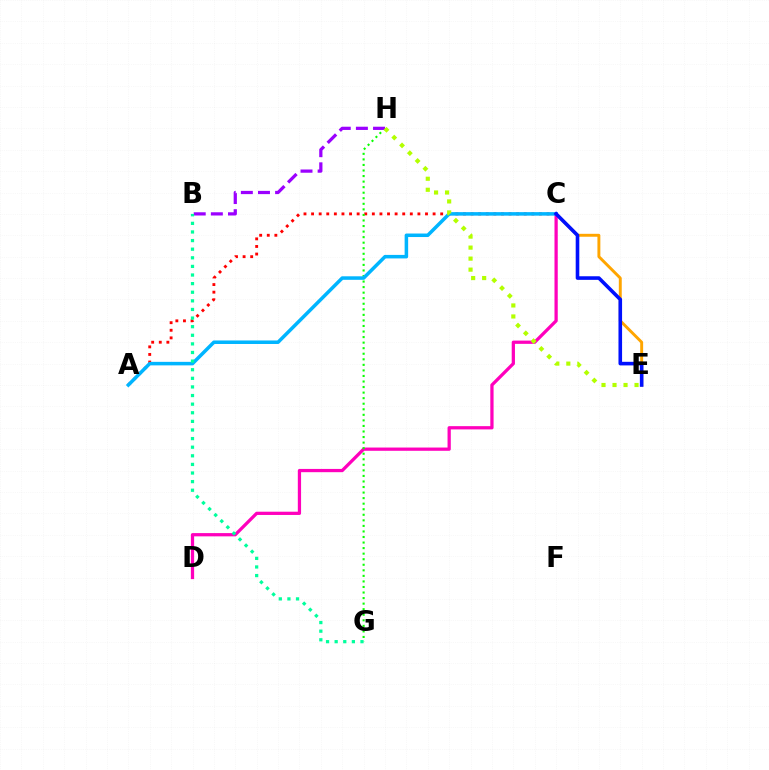{('C', 'E'): [{'color': '#ffa500', 'line_style': 'solid', 'thickness': 2.11}, {'color': '#0010ff', 'line_style': 'solid', 'thickness': 2.59}], ('A', 'C'): [{'color': '#ff0000', 'line_style': 'dotted', 'thickness': 2.06}, {'color': '#00b5ff', 'line_style': 'solid', 'thickness': 2.53}], ('C', 'D'): [{'color': '#ff00bd', 'line_style': 'solid', 'thickness': 2.34}], ('G', 'H'): [{'color': '#08ff00', 'line_style': 'dotted', 'thickness': 1.51}], ('B', 'H'): [{'color': '#9b00ff', 'line_style': 'dashed', 'thickness': 2.33}], ('E', 'H'): [{'color': '#b3ff00', 'line_style': 'dotted', 'thickness': 2.99}], ('B', 'G'): [{'color': '#00ff9d', 'line_style': 'dotted', 'thickness': 2.34}]}